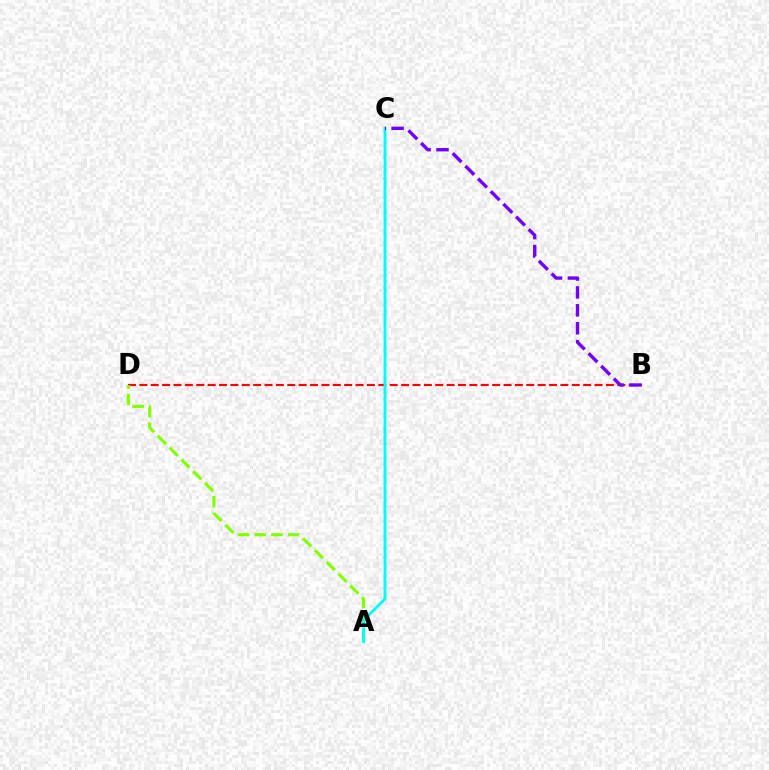{('B', 'D'): [{'color': '#ff0000', 'line_style': 'dashed', 'thickness': 1.55}], ('A', 'D'): [{'color': '#84ff00', 'line_style': 'dashed', 'thickness': 2.27}], ('A', 'C'): [{'color': '#00fff6', 'line_style': 'solid', 'thickness': 2.06}], ('B', 'C'): [{'color': '#7200ff', 'line_style': 'dashed', 'thickness': 2.43}]}